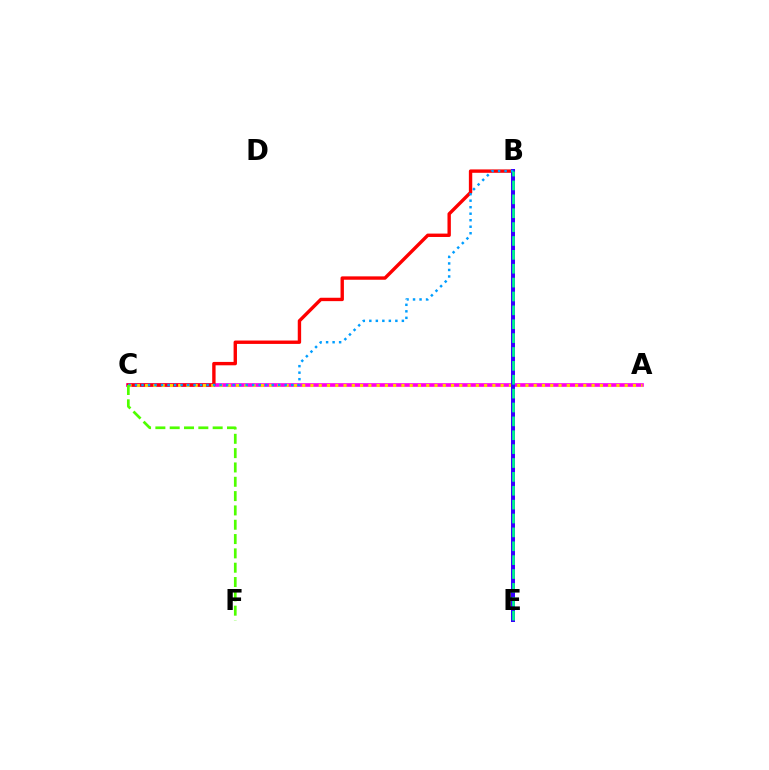{('A', 'C'): [{'color': '#ff00ed', 'line_style': 'solid', 'thickness': 2.63}, {'color': '#ffd500', 'line_style': 'dotted', 'thickness': 2.25}], ('B', 'C'): [{'color': '#ff0000', 'line_style': 'solid', 'thickness': 2.44}, {'color': '#009eff', 'line_style': 'dotted', 'thickness': 1.77}], ('B', 'E'): [{'color': '#3700ff', 'line_style': 'solid', 'thickness': 2.88}, {'color': '#00ff86', 'line_style': 'dashed', 'thickness': 1.89}], ('C', 'F'): [{'color': '#4fff00', 'line_style': 'dashed', 'thickness': 1.95}]}